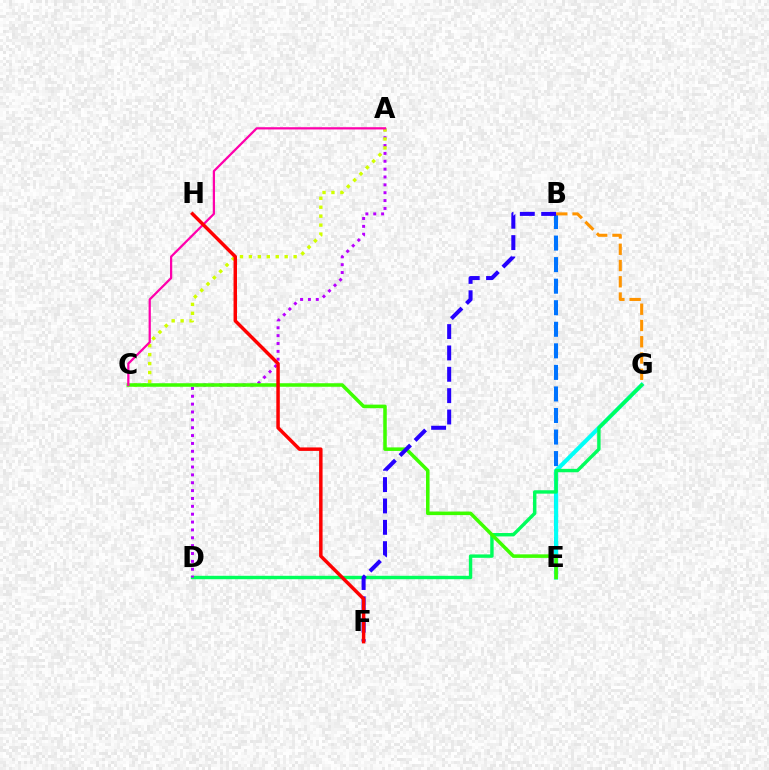{('B', 'E'): [{'color': '#0074ff', 'line_style': 'dashed', 'thickness': 2.93}], ('E', 'G'): [{'color': '#00fff6', 'line_style': 'solid', 'thickness': 2.96}], ('D', 'G'): [{'color': '#00ff5c', 'line_style': 'solid', 'thickness': 2.45}], ('A', 'D'): [{'color': '#b900ff', 'line_style': 'dotted', 'thickness': 2.14}], ('A', 'C'): [{'color': '#d1ff00', 'line_style': 'dotted', 'thickness': 2.43}, {'color': '#ff00ac', 'line_style': 'solid', 'thickness': 1.62}], ('C', 'E'): [{'color': '#3dff00', 'line_style': 'solid', 'thickness': 2.55}], ('B', 'F'): [{'color': '#2500ff', 'line_style': 'dashed', 'thickness': 2.9}], ('F', 'H'): [{'color': '#ff0000', 'line_style': 'solid', 'thickness': 2.5}], ('B', 'G'): [{'color': '#ff9400', 'line_style': 'dashed', 'thickness': 2.21}]}